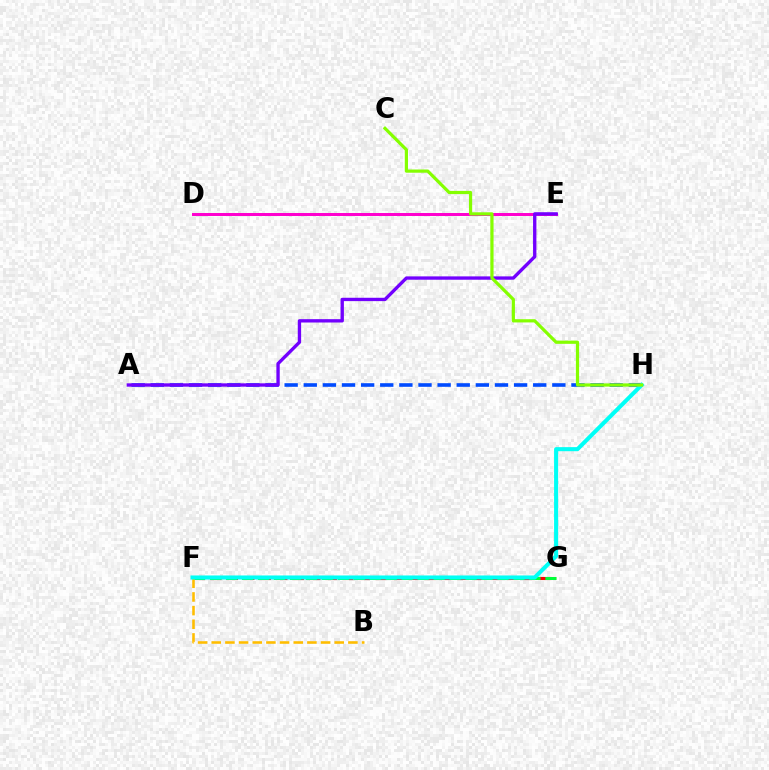{('D', 'E'): [{'color': '#ff00cf', 'line_style': 'solid', 'thickness': 2.14}], ('F', 'G'): [{'color': '#ff0000', 'line_style': 'dashed', 'thickness': 2.24}, {'color': '#00ff39', 'line_style': 'dashed', 'thickness': 2.17}], ('A', 'H'): [{'color': '#004bff', 'line_style': 'dashed', 'thickness': 2.6}], ('B', 'F'): [{'color': '#ffbd00', 'line_style': 'dashed', 'thickness': 1.86}], ('F', 'H'): [{'color': '#00fff6', 'line_style': 'solid', 'thickness': 2.93}], ('A', 'E'): [{'color': '#7200ff', 'line_style': 'solid', 'thickness': 2.41}], ('C', 'H'): [{'color': '#84ff00', 'line_style': 'solid', 'thickness': 2.31}]}